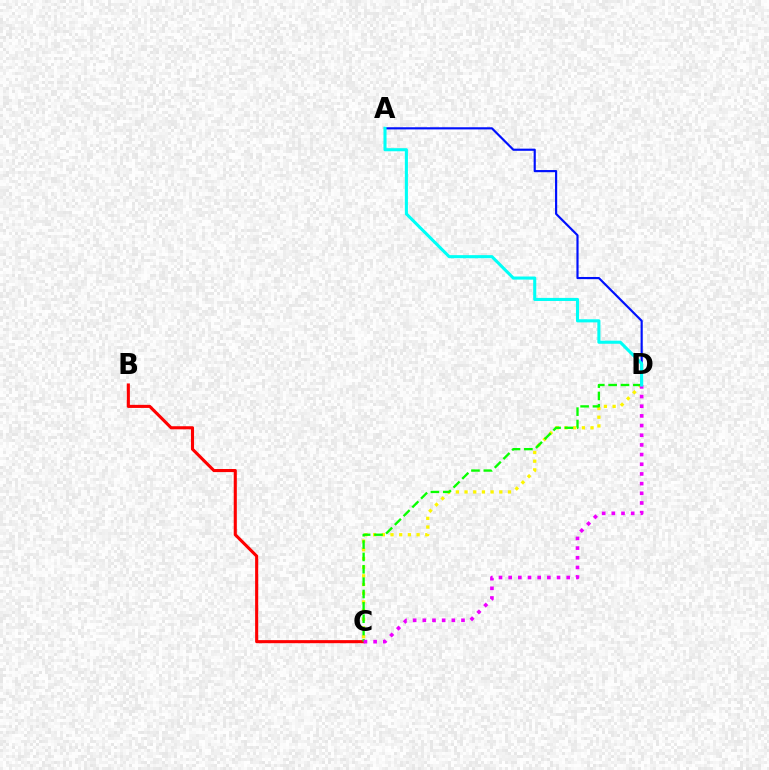{('A', 'D'): [{'color': '#0010ff', 'line_style': 'solid', 'thickness': 1.56}, {'color': '#00fff6', 'line_style': 'solid', 'thickness': 2.22}], ('B', 'C'): [{'color': '#ff0000', 'line_style': 'solid', 'thickness': 2.23}], ('C', 'D'): [{'color': '#fcf500', 'line_style': 'dotted', 'thickness': 2.36}, {'color': '#08ff00', 'line_style': 'dashed', 'thickness': 1.68}, {'color': '#ee00ff', 'line_style': 'dotted', 'thickness': 2.63}]}